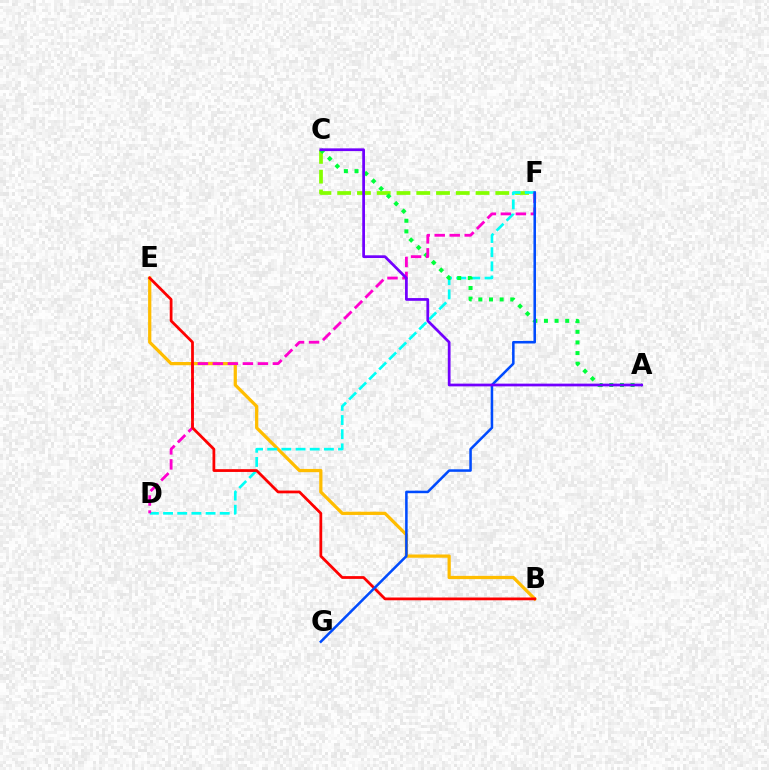{('B', 'E'): [{'color': '#ffbd00', 'line_style': 'solid', 'thickness': 2.33}, {'color': '#ff0000', 'line_style': 'solid', 'thickness': 1.99}], ('C', 'F'): [{'color': '#84ff00', 'line_style': 'dashed', 'thickness': 2.68}], ('D', 'F'): [{'color': '#00fff6', 'line_style': 'dashed', 'thickness': 1.92}, {'color': '#ff00cf', 'line_style': 'dashed', 'thickness': 2.04}], ('A', 'C'): [{'color': '#00ff39', 'line_style': 'dotted', 'thickness': 2.89}, {'color': '#7200ff', 'line_style': 'solid', 'thickness': 1.97}], ('F', 'G'): [{'color': '#004bff', 'line_style': 'solid', 'thickness': 1.83}]}